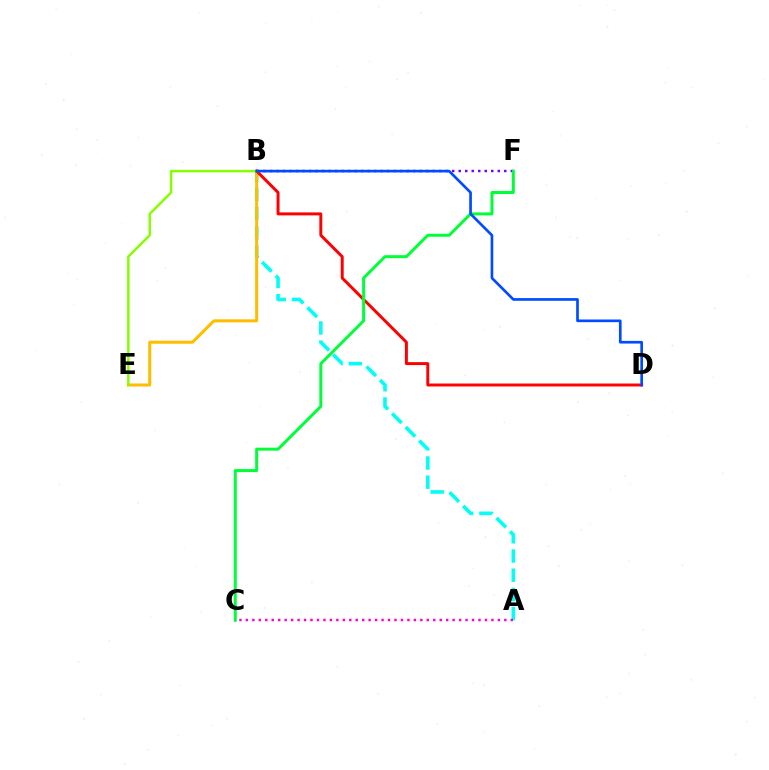{('B', 'F'): [{'color': '#7200ff', 'line_style': 'dotted', 'thickness': 1.77}], ('A', 'B'): [{'color': '#00fff6', 'line_style': 'dashed', 'thickness': 2.61}], ('B', 'E'): [{'color': '#ffbd00', 'line_style': 'solid', 'thickness': 2.18}, {'color': '#84ff00', 'line_style': 'solid', 'thickness': 1.77}], ('B', 'D'): [{'color': '#ff0000', 'line_style': 'solid', 'thickness': 2.13}, {'color': '#004bff', 'line_style': 'solid', 'thickness': 1.92}], ('C', 'F'): [{'color': '#00ff39', 'line_style': 'solid', 'thickness': 2.15}], ('A', 'C'): [{'color': '#ff00cf', 'line_style': 'dotted', 'thickness': 1.76}]}